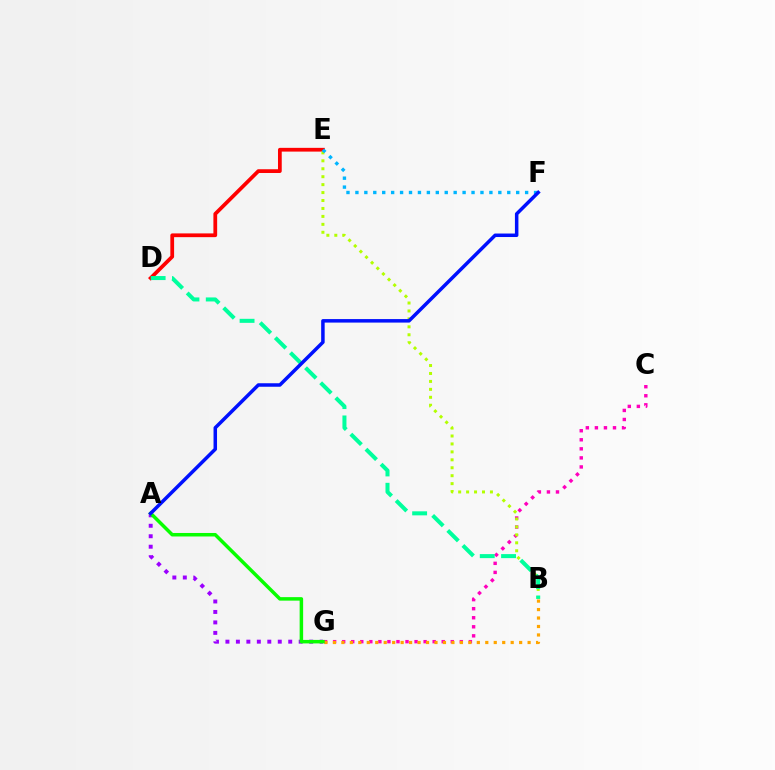{('D', 'E'): [{'color': '#ff0000', 'line_style': 'solid', 'thickness': 2.7}], ('C', 'G'): [{'color': '#ff00bd', 'line_style': 'dotted', 'thickness': 2.46}], ('B', 'E'): [{'color': '#b3ff00', 'line_style': 'dotted', 'thickness': 2.16}], ('A', 'G'): [{'color': '#9b00ff', 'line_style': 'dotted', 'thickness': 2.84}, {'color': '#08ff00', 'line_style': 'solid', 'thickness': 2.52}], ('E', 'F'): [{'color': '#00b5ff', 'line_style': 'dotted', 'thickness': 2.43}], ('B', 'G'): [{'color': '#ffa500', 'line_style': 'dotted', 'thickness': 2.3}], ('B', 'D'): [{'color': '#00ff9d', 'line_style': 'dashed', 'thickness': 2.9}], ('A', 'F'): [{'color': '#0010ff', 'line_style': 'solid', 'thickness': 2.52}]}